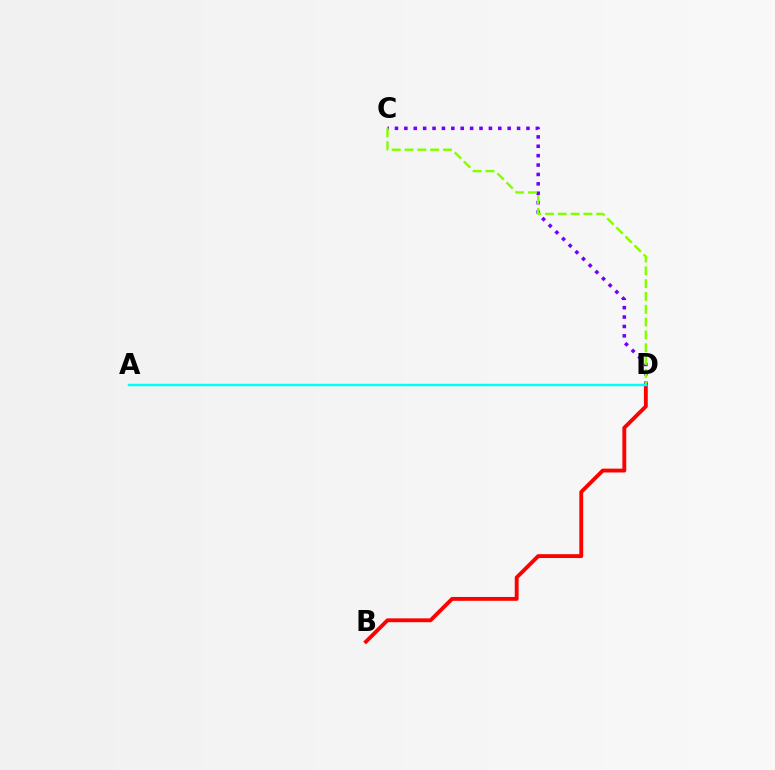{('B', 'D'): [{'color': '#ff0000', 'line_style': 'solid', 'thickness': 2.78}], ('C', 'D'): [{'color': '#7200ff', 'line_style': 'dotted', 'thickness': 2.55}, {'color': '#84ff00', 'line_style': 'dashed', 'thickness': 1.74}], ('A', 'D'): [{'color': '#00fff6', 'line_style': 'solid', 'thickness': 1.75}]}